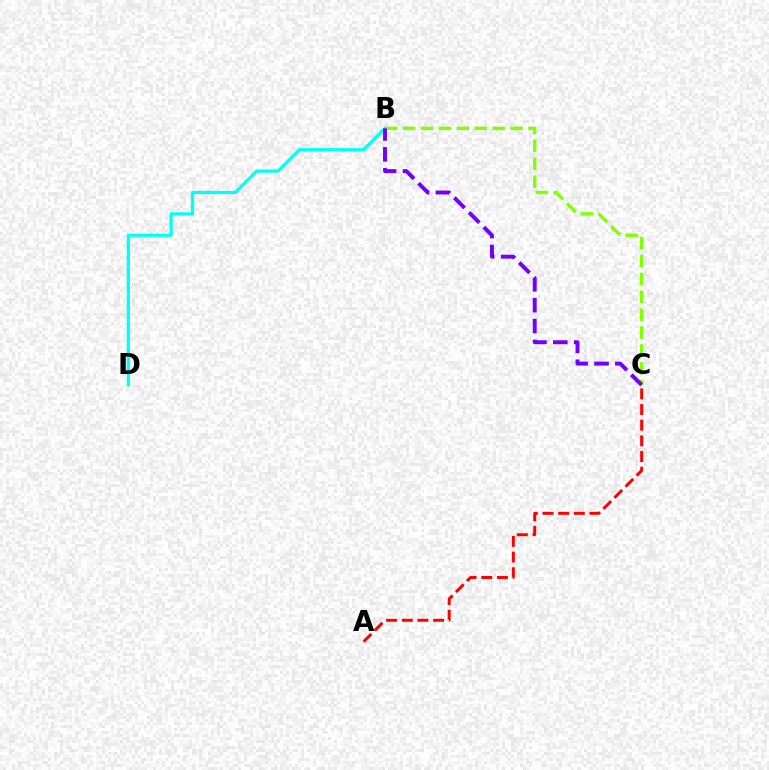{('A', 'C'): [{'color': '#ff0000', 'line_style': 'dashed', 'thickness': 2.13}], ('B', 'D'): [{'color': '#00fff6', 'line_style': 'solid', 'thickness': 2.31}], ('B', 'C'): [{'color': '#84ff00', 'line_style': 'dashed', 'thickness': 2.43}, {'color': '#7200ff', 'line_style': 'dashed', 'thickness': 2.83}]}